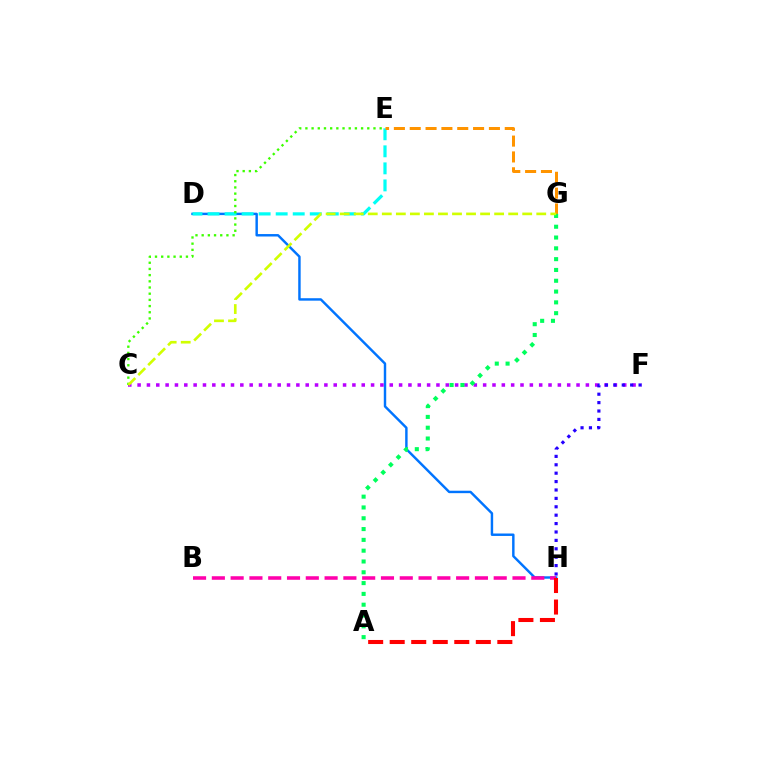{('D', 'H'): [{'color': '#0074ff', 'line_style': 'solid', 'thickness': 1.76}], ('C', 'F'): [{'color': '#b900ff', 'line_style': 'dotted', 'thickness': 2.54}], ('D', 'E'): [{'color': '#00fff6', 'line_style': 'dashed', 'thickness': 2.31}], ('B', 'H'): [{'color': '#ff00ac', 'line_style': 'dashed', 'thickness': 2.55}], ('E', 'G'): [{'color': '#ff9400', 'line_style': 'dashed', 'thickness': 2.15}], ('A', 'G'): [{'color': '#00ff5c', 'line_style': 'dotted', 'thickness': 2.94}], ('A', 'H'): [{'color': '#ff0000', 'line_style': 'dashed', 'thickness': 2.92}], ('C', 'E'): [{'color': '#3dff00', 'line_style': 'dotted', 'thickness': 1.68}], ('F', 'H'): [{'color': '#2500ff', 'line_style': 'dotted', 'thickness': 2.28}], ('C', 'G'): [{'color': '#d1ff00', 'line_style': 'dashed', 'thickness': 1.91}]}